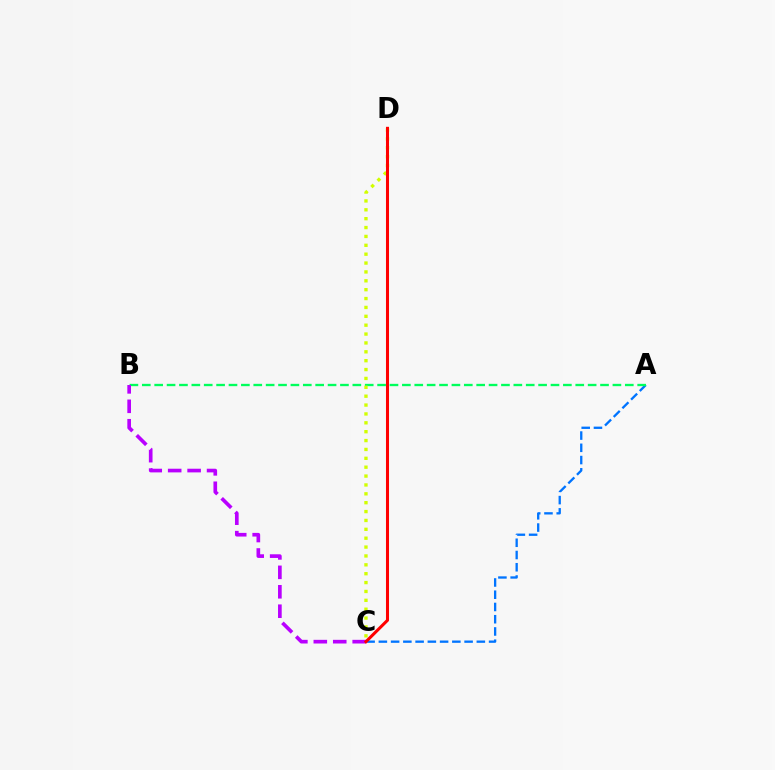{('A', 'C'): [{'color': '#0074ff', 'line_style': 'dashed', 'thickness': 1.66}], ('A', 'B'): [{'color': '#00ff5c', 'line_style': 'dashed', 'thickness': 1.68}], ('C', 'D'): [{'color': '#d1ff00', 'line_style': 'dotted', 'thickness': 2.41}, {'color': '#ff0000', 'line_style': 'solid', 'thickness': 2.19}], ('B', 'C'): [{'color': '#b900ff', 'line_style': 'dashed', 'thickness': 2.64}]}